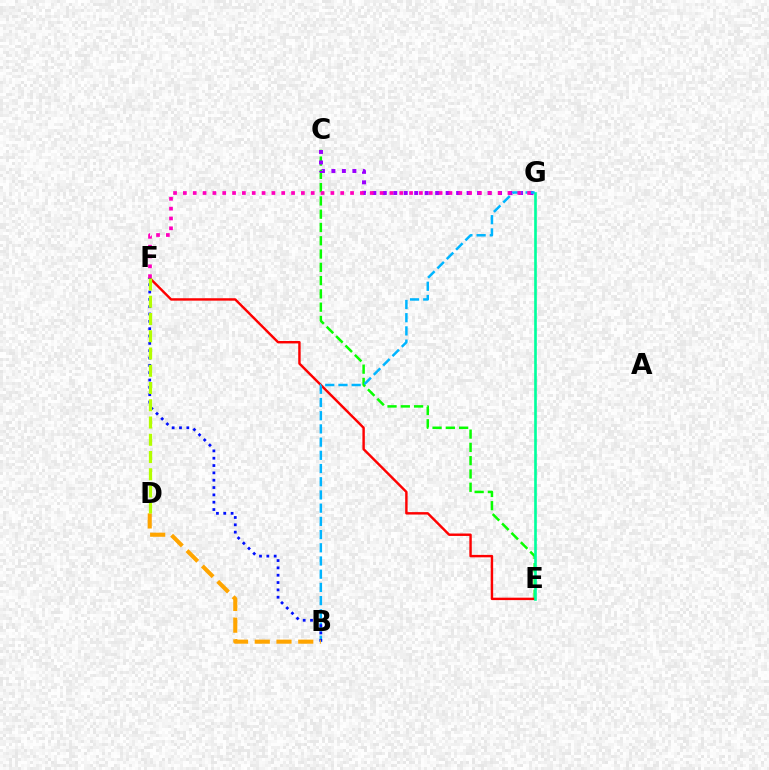{('C', 'E'): [{'color': '#08ff00', 'line_style': 'dashed', 'thickness': 1.8}], ('C', 'G'): [{'color': '#9b00ff', 'line_style': 'dotted', 'thickness': 2.85}], ('E', 'F'): [{'color': '#ff0000', 'line_style': 'solid', 'thickness': 1.75}], ('E', 'G'): [{'color': '#00ff9d', 'line_style': 'solid', 'thickness': 1.91}], ('B', 'G'): [{'color': '#00b5ff', 'line_style': 'dashed', 'thickness': 1.79}], ('F', 'G'): [{'color': '#ff00bd', 'line_style': 'dotted', 'thickness': 2.67}], ('B', 'F'): [{'color': '#0010ff', 'line_style': 'dotted', 'thickness': 1.99}], ('B', 'D'): [{'color': '#ffa500', 'line_style': 'dashed', 'thickness': 2.95}], ('D', 'F'): [{'color': '#b3ff00', 'line_style': 'dashed', 'thickness': 2.34}]}